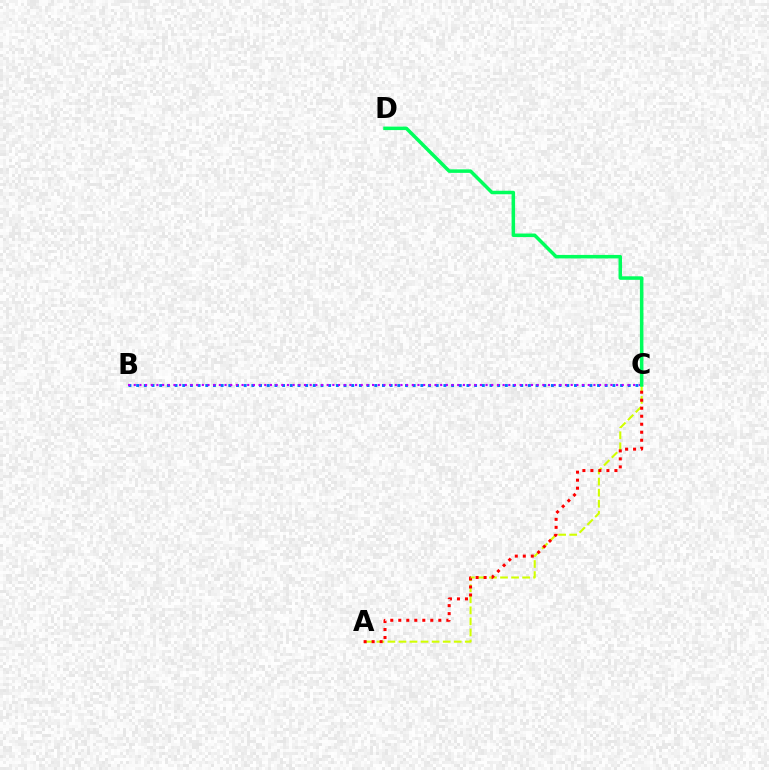{('A', 'C'): [{'color': '#d1ff00', 'line_style': 'dashed', 'thickness': 1.5}, {'color': '#ff0000', 'line_style': 'dotted', 'thickness': 2.18}], ('B', 'C'): [{'color': '#0074ff', 'line_style': 'dotted', 'thickness': 2.09}, {'color': '#b900ff', 'line_style': 'dotted', 'thickness': 1.54}], ('C', 'D'): [{'color': '#00ff5c', 'line_style': 'solid', 'thickness': 2.52}]}